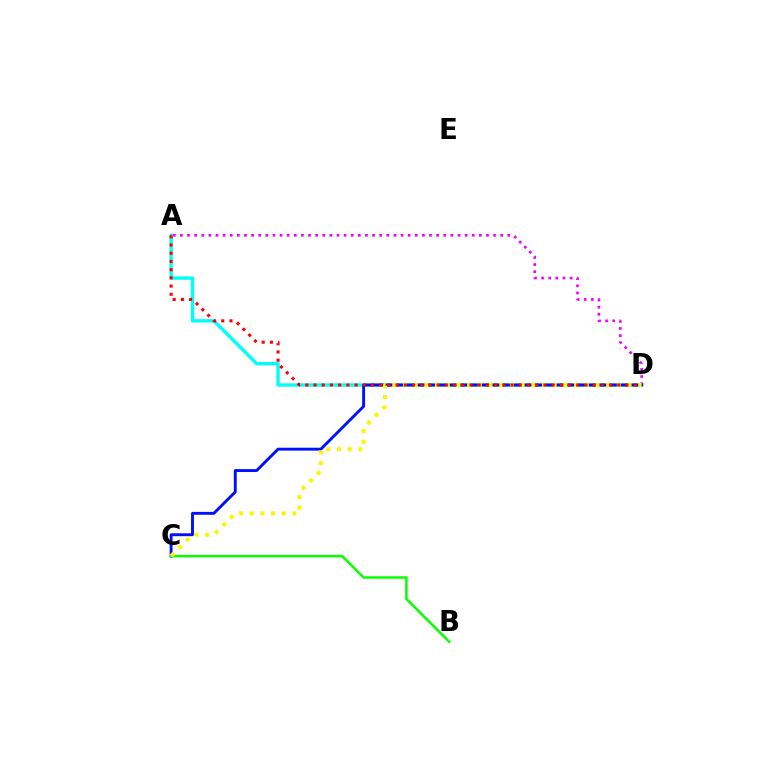{('A', 'D'): [{'color': '#00fff6', 'line_style': 'solid', 'thickness': 2.43}, {'color': '#ee00ff', 'line_style': 'dotted', 'thickness': 1.93}, {'color': '#ff0000', 'line_style': 'dotted', 'thickness': 2.23}], ('C', 'D'): [{'color': '#0010ff', 'line_style': 'solid', 'thickness': 2.09}, {'color': '#fcf500', 'line_style': 'dotted', 'thickness': 2.91}], ('B', 'C'): [{'color': '#08ff00', 'line_style': 'solid', 'thickness': 1.81}]}